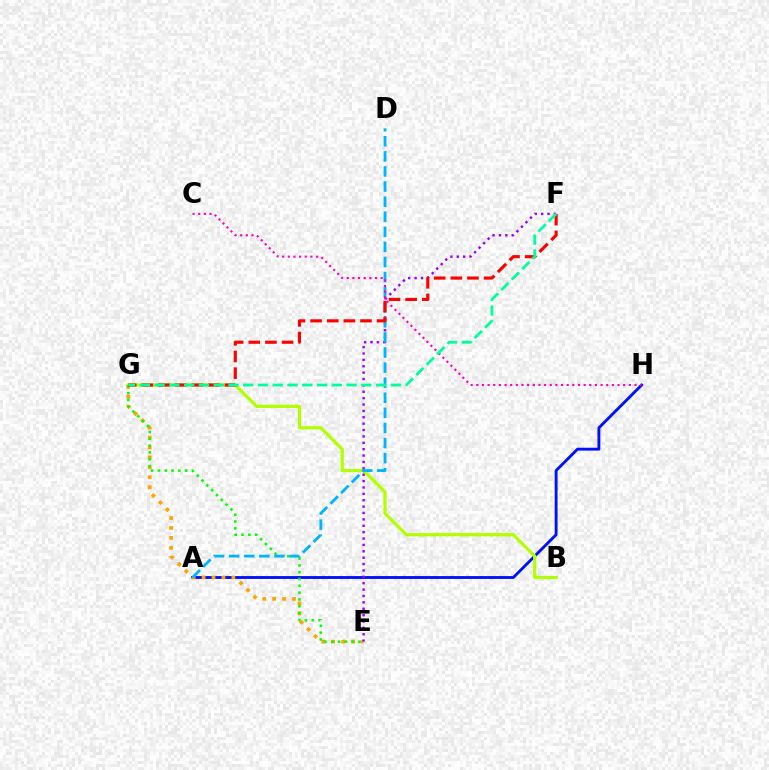{('A', 'H'): [{'color': '#0010ff', 'line_style': 'solid', 'thickness': 2.06}], ('B', 'G'): [{'color': '#b3ff00', 'line_style': 'solid', 'thickness': 2.34}], ('E', 'G'): [{'color': '#ffa500', 'line_style': 'dotted', 'thickness': 2.7}, {'color': '#08ff00', 'line_style': 'dotted', 'thickness': 1.85}], ('E', 'F'): [{'color': '#9b00ff', 'line_style': 'dotted', 'thickness': 1.73}], ('A', 'D'): [{'color': '#00b5ff', 'line_style': 'dashed', 'thickness': 2.05}], ('C', 'H'): [{'color': '#ff00bd', 'line_style': 'dotted', 'thickness': 1.53}], ('F', 'G'): [{'color': '#ff0000', 'line_style': 'dashed', 'thickness': 2.26}, {'color': '#00ff9d', 'line_style': 'dashed', 'thickness': 2.01}]}